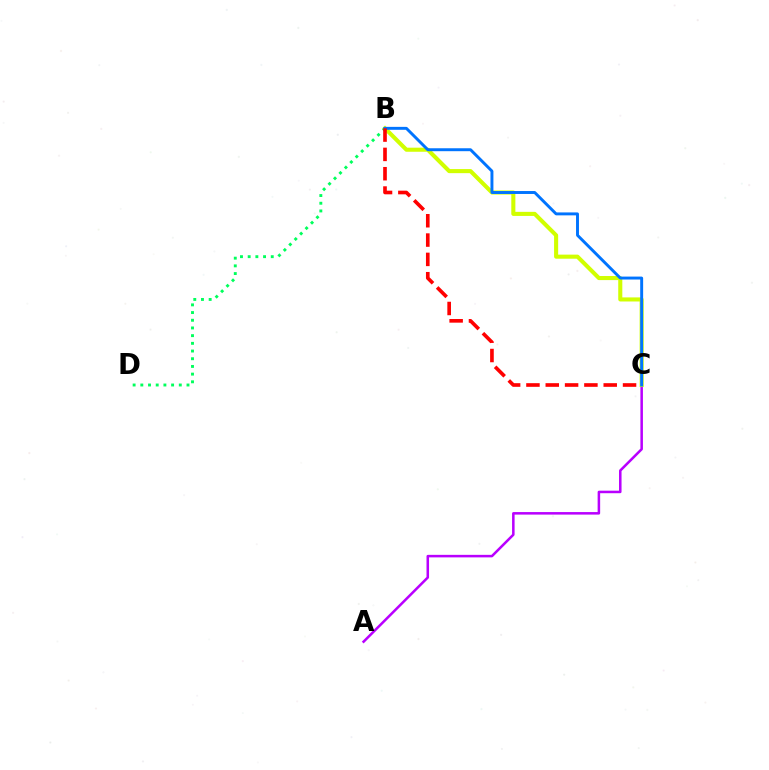{('A', 'C'): [{'color': '#b900ff', 'line_style': 'solid', 'thickness': 1.82}], ('B', 'C'): [{'color': '#d1ff00', 'line_style': 'solid', 'thickness': 2.94}, {'color': '#0074ff', 'line_style': 'solid', 'thickness': 2.11}, {'color': '#ff0000', 'line_style': 'dashed', 'thickness': 2.62}], ('B', 'D'): [{'color': '#00ff5c', 'line_style': 'dotted', 'thickness': 2.09}]}